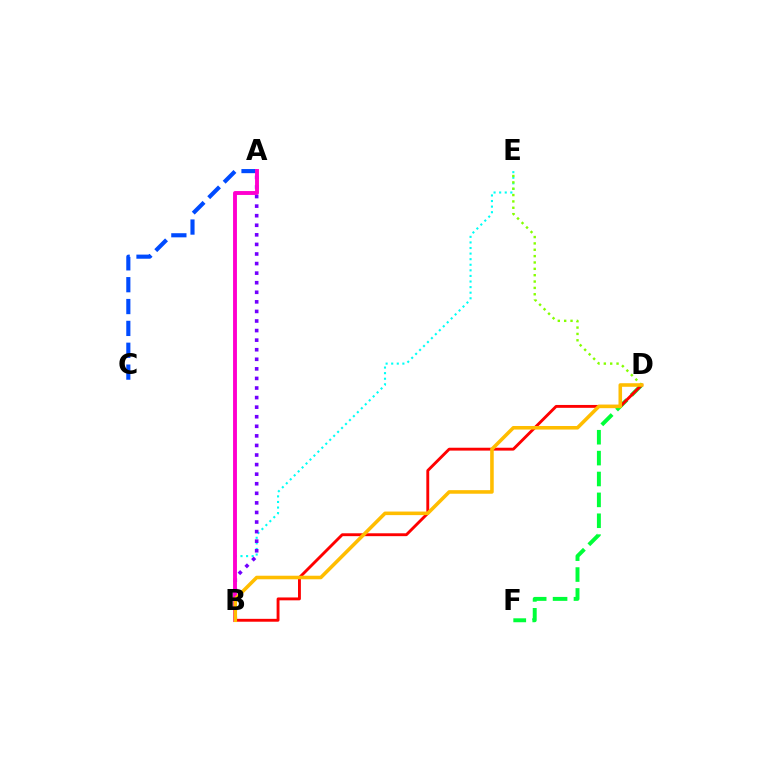{('D', 'F'): [{'color': '#00ff39', 'line_style': 'dashed', 'thickness': 2.84}], ('B', 'E'): [{'color': '#00fff6', 'line_style': 'dotted', 'thickness': 1.52}], ('A', 'B'): [{'color': '#7200ff', 'line_style': 'dotted', 'thickness': 2.6}, {'color': '#ff00cf', 'line_style': 'solid', 'thickness': 2.8}], ('B', 'D'): [{'color': '#ff0000', 'line_style': 'solid', 'thickness': 2.07}, {'color': '#ffbd00', 'line_style': 'solid', 'thickness': 2.56}], ('D', 'E'): [{'color': '#84ff00', 'line_style': 'dotted', 'thickness': 1.73}], ('A', 'C'): [{'color': '#004bff', 'line_style': 'dashed', 'thickness': 2.97}]}